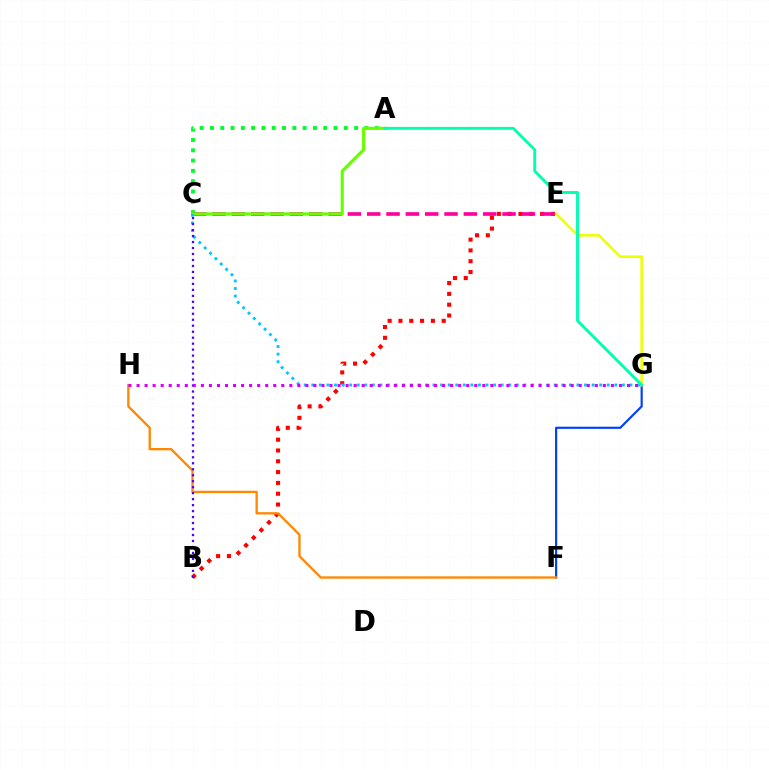{('A', 'C'): [{'color': '#00ff27', 'line_style': 'dotted', 'thickness': 2.8}, {'color': '#66ff00', 'line_style': 'solid', 'thickness': 2.24}], ('F', 'G'): [{'color': '#003fff', 'line_style': 'solid', 'thickness': 1.55}], ('B', 'E'): [{'color': '#ff0000', 'line_style': 'dotted', 'thickness': 2.94}], ('C', 'E'): [{'color': '#ff00a0', 'line_style': 'dashed', 'thickness': 2.63}], ('F', 'H'): [{'color': '#ff8800', 'line_style': 'solid', 'thickness': 1.67}], ('E', 'G'): [{'color': '#eeff00', 'line_style': 'solid', 'thickness': 1.83}], ('C', 'G'): [{'color': '#00c7ff', 'line_style': 'dotted', 'thickness': 2.06}], ('A', 'G'): [{'color': '#00ffaf', 'line_style': 'solid', 'thickness': 2.08}], ('B', 'C'): [{'color': '#4f00ff', 'line_style': 'dotted', 'thickness': 1.62}], ('G', 'H'): [{'color': '#d600ff', 'line_style': 'dotted', 'thickness': 2.18}]}